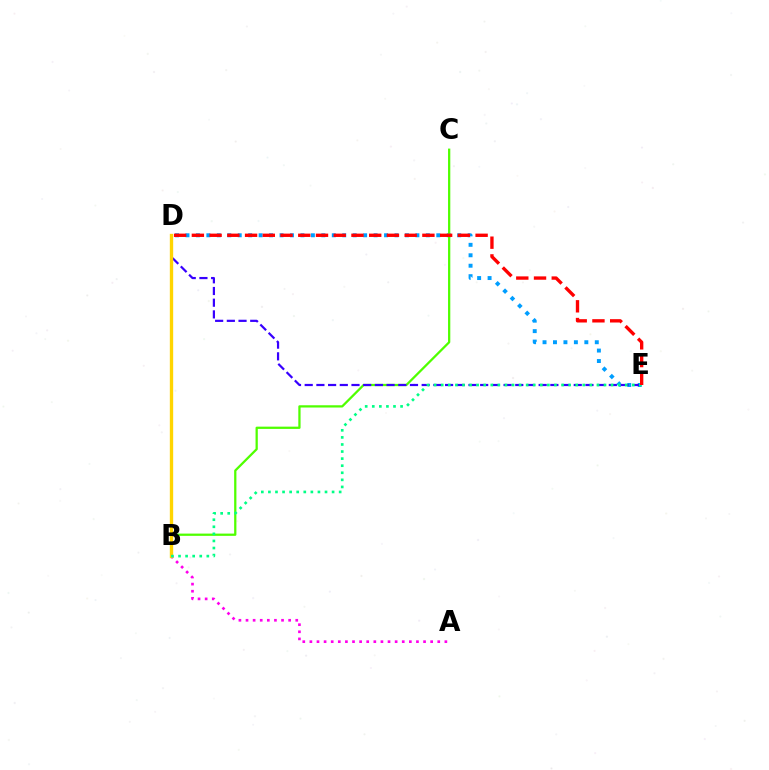{('D', 'E'): [{'color': '#009eff', 'line_style': 'dotted', 'thickness': 2.84}, {'color': '#3700ff', 'line_style': 'dashed', 'thickness': 1.59}, {'color': '#ff0000', 'line_style': 'dashed', 'thickness': 2.41}], ('B', 'C'): [{'color': '#4fff00', 'line_style': 'solid', 'thickness': 1.63}], ('A', 'B'): [{'color': '#ff00ed', 'line_style': 'dotted', 'thickness': 1.93}], ('B', 'D'): [{'color': '#ffd500', 'line_style': 'solid', 'thickness': 2.41}], ('B', 'E'): [{'color': '#00ff86', 'line_style': 'dotted', 'thickness': 1.92}]}